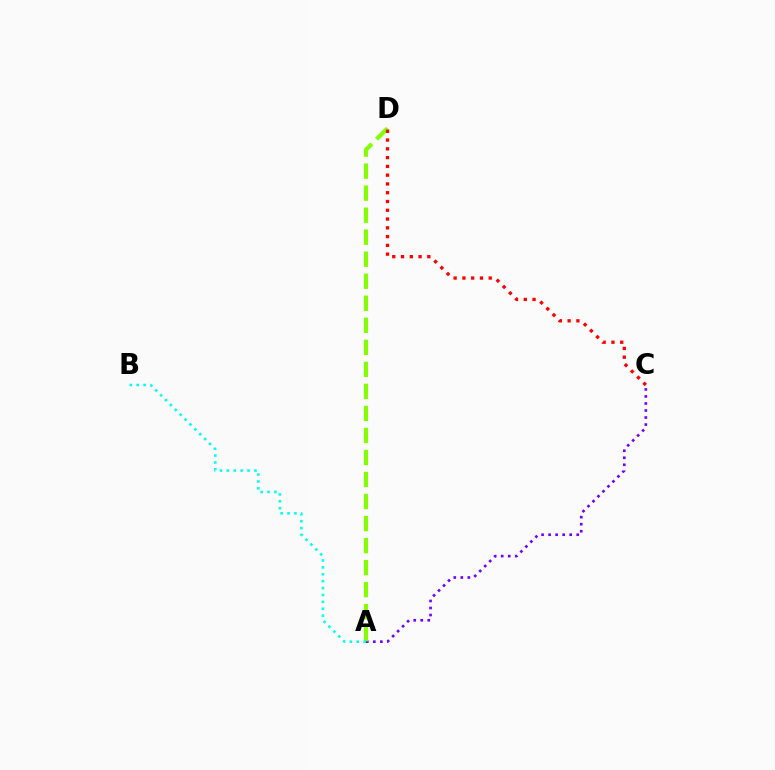{('A', 'C'): [{'color': '#7200ff', 'line_style': 'dotted', 'thickness': 1.91}], ('A', 'D'): [{'color': '#84ff00', 'line_style': 'dashed', 'thickness': 2.99}], ('A', 'B'): [{'color': '#00fff6', 'line_style': 'dotted', 'thickness': 1.87}], ('C', 'D'): [{'color': '#ff0000', 'line_style': 'dotted', 'thickness': 2.38}]}